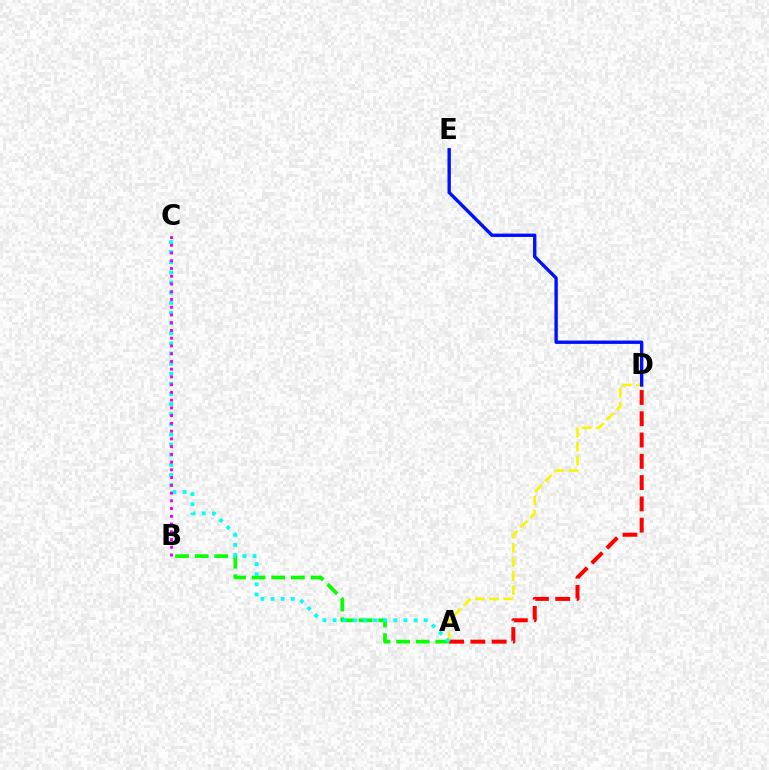{('A', 'B'): [{'color': '#08ff00', 'line_style': 'dashed', 'thickness': 2.66}], ('A', 'D'): [{'color': '#fcf500', 'line_style': 'dashed', 'thickness': 1.91}, {'color': '#ff0000', 'line_style': 'dashed', 'thickness': 2.89}], ('D', 'E'): [{'color': '#0010ff', 'line_style': 'solid', 'thickness': 2.42}], ('A', 'C'): [{'color': '#00fff6', 'line_style': 'dotted', 'thickness': 2.75}], ('B', 'C'): [{'color': '#ee00ff', 'line_style': 'dotted', 'thickness': 2.1}]}